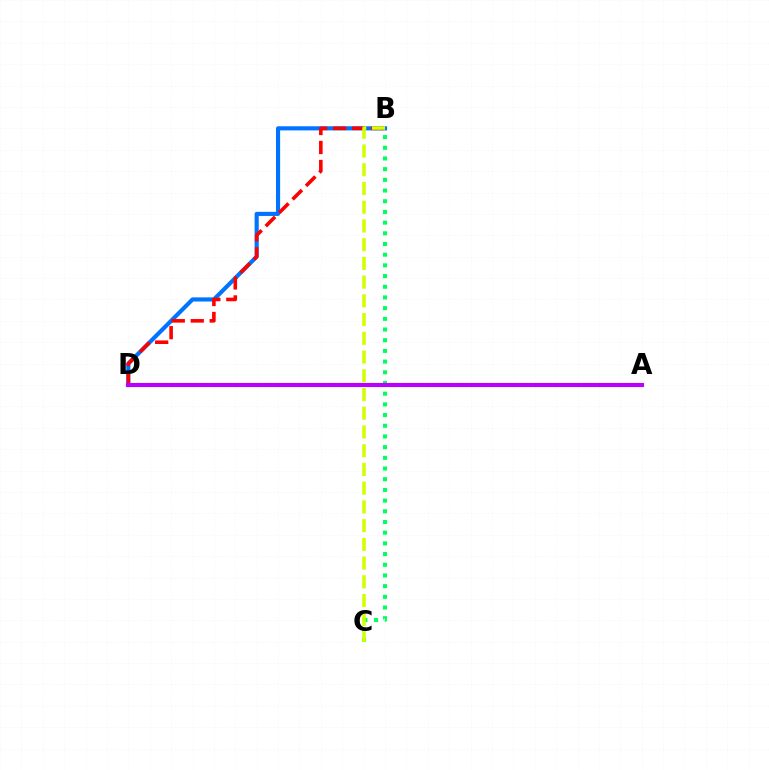{('B', 'C'): [{'color': '#00ff5c', 'line_style': 'dotted', 'thickness': 2.91}, {'color': '#d1ff00', 'line_style': 'dashed', 'thickness': 2.54}], ('B', 'D'): [{'color': '#0074ff', 'line_style': 'solid', 'thickness': 2.97}, {'color': '#ff0000', 'line_style': 'dashed', 'thickness': 2.58}], ('A', 'D'): [{'color': '#b900ff', 'line_style': 'solid', 'thickness': 2.96}]}